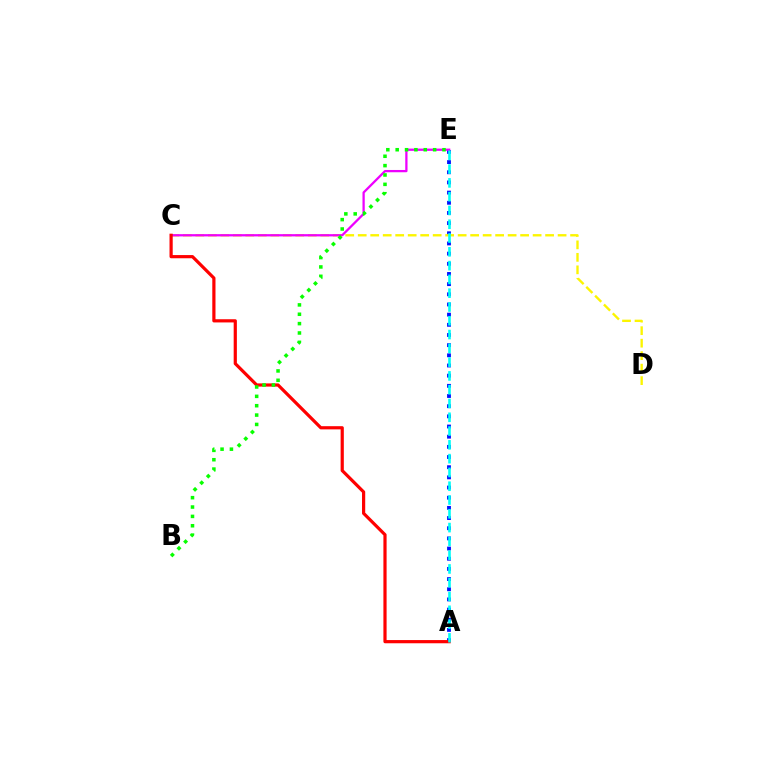{('A', 'E'): [{'color': '#0010ff', 'line_style': 'dotted', 'thickness': 2.76}, {'color': '#00fff6', 'line_style': 'dashed', 'thickness': 1.87}], ('C', 'D'): [{'color': '#fcf500', 'line_style': 'dashed', 'thickness': 1.7}], ('C', 'E'): [{'color': '#ee00ff', 'line_style': 'solid', 'thickness': 1.64}], ('A', 'C'): [{'color': '#ff0000', 'line_style': 'solid', 'thickness': 2.3}], ('B', 'E'): [{'color': '#08ff00', 'line_style': 'dotted', 'thickness': 2.54}]}